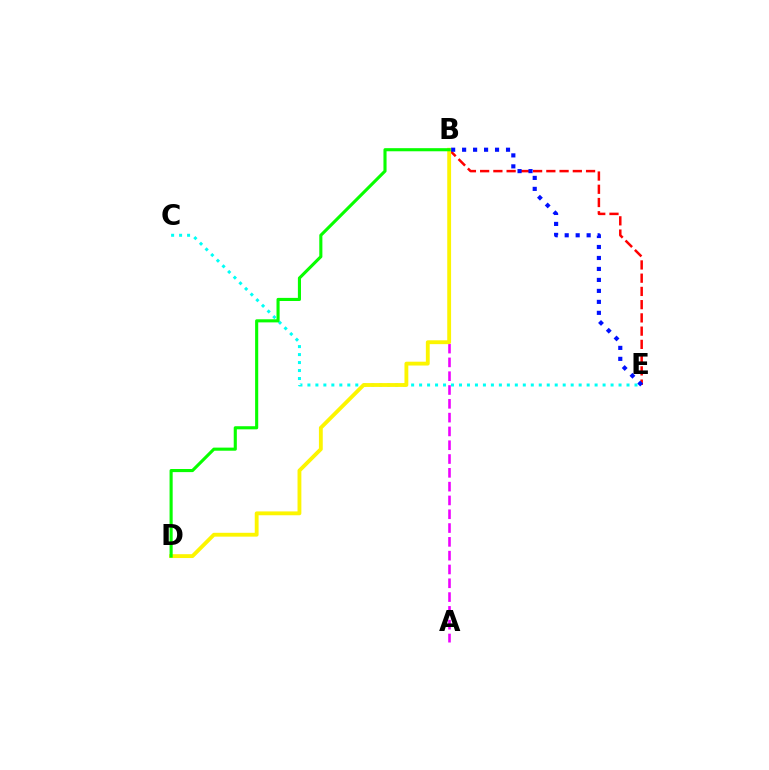{('A', 'B'): [{'color': '#ee00ff', 'line_style': 'dashed', 'thickness': 1.88}], ('B', 'E'): [{'color': '#ff0000', 'line_style': 'dashed', 'thickness': 1.8}, {'color': '#0010ff', 'line_style': 'dotted', 'thickness': 2.98}], ('C', 'E'): [{'color': '#00fff6', 'line_style': 'dotted', 'thickness': 2.17}], ('B', 'D'): [{'color': '#fcf500', 'line_style': 'solid', 'thickness': 2.76}, {'color': '#08ff00', 'line_style': 'solid', 'thickness': 2.24}]}